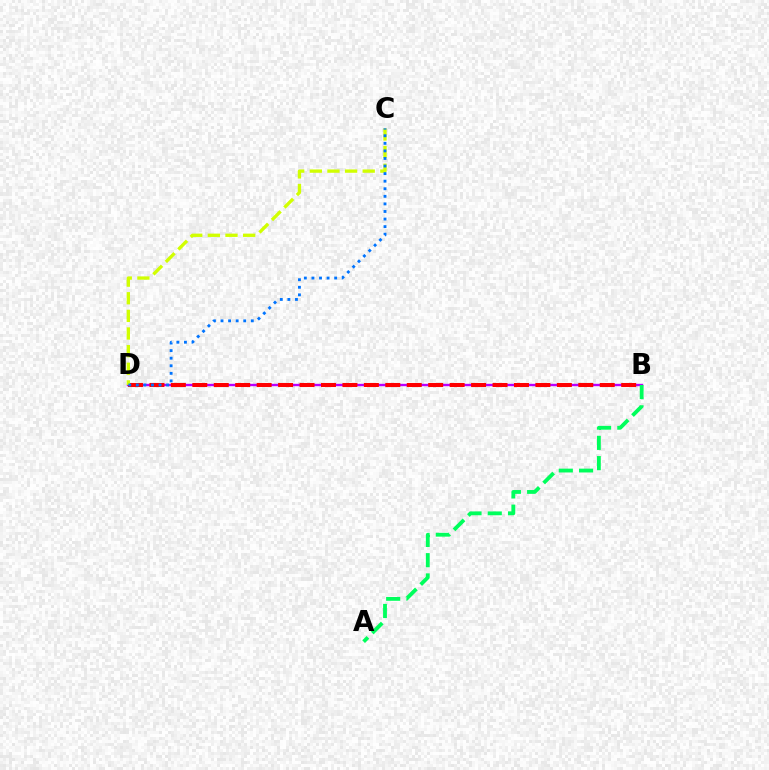{('B', 'D'): [{'color': '#b900ff', 'line_style': 'solid', 'thickness': 1.71}, {'color': '#ff0000', 'line_style': 'dashed', 'thickness': 2.91}], ('A', 'B'): [{'color': '#00ff5c', 'line_style': 'dashed', 'thickness': 2.75}], ('C', 'D'): [{'color': '#d1ff00', 'line_style': 'dashed', 'thickness': 2.4}, {'color': '#0074ff', 'line_style': 'dotted', 'thickness': 2.06}]}